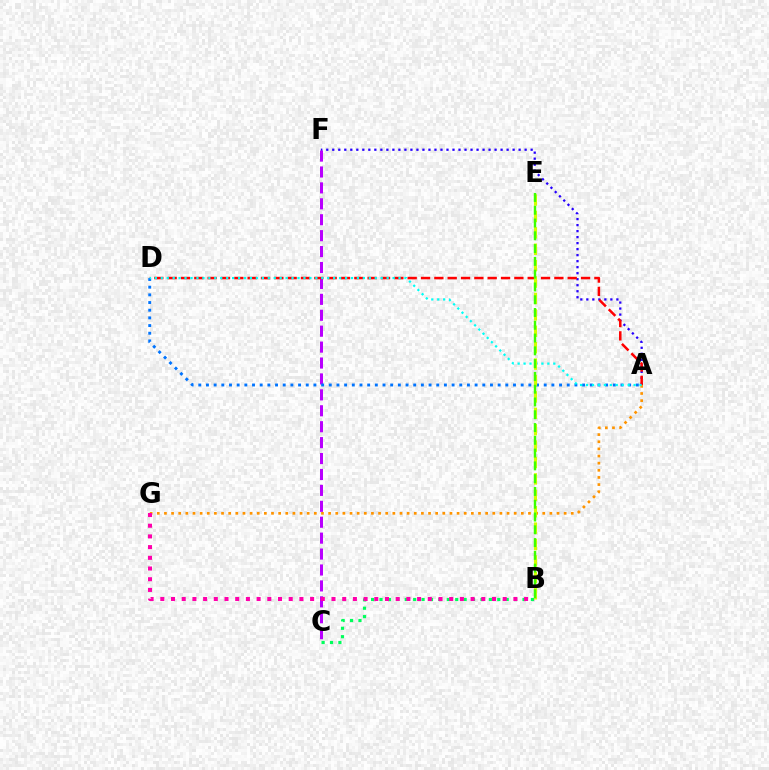{('A', 'G'): [{'color': '#ff9400', 'line_style': 'dotted', 'thickness': 1.94}], ('B', 'C'): [{'color': '#00ff5c', 'line_style': 'dotted', 'thickness': 2.29}], ('A', 'F'): [{'color': '#2500ff', 'line_style': 'dotted', 'thickness': 1.63}], ('C', 'F'): [{'color': '#b900ff', 'line_style': 'dashed', 'thickness': 2.16}], ('A', 'D'): [{'color': '#ff0000', 'line_style': 'dashed', 'thickness': 1.81}, {'color': '#0074ff', 'line_style': 'dotted', 'thickness': 2.09}, {'color': '#00fff6', 'line_style': 'dotted', 'thickness': 1.61}], ('B', 'G'): [{'color': '#ff00ac', 'line_style': 'dotted', 'thickness': 2.91}], ('B', 'E'): [{'color': '#d1ff00', 'line_style': 'dashed', 'thickness': 2.23}, {'color': '#3dff00', 'line_style': 'dashed', 'thickness': 1.74}]}